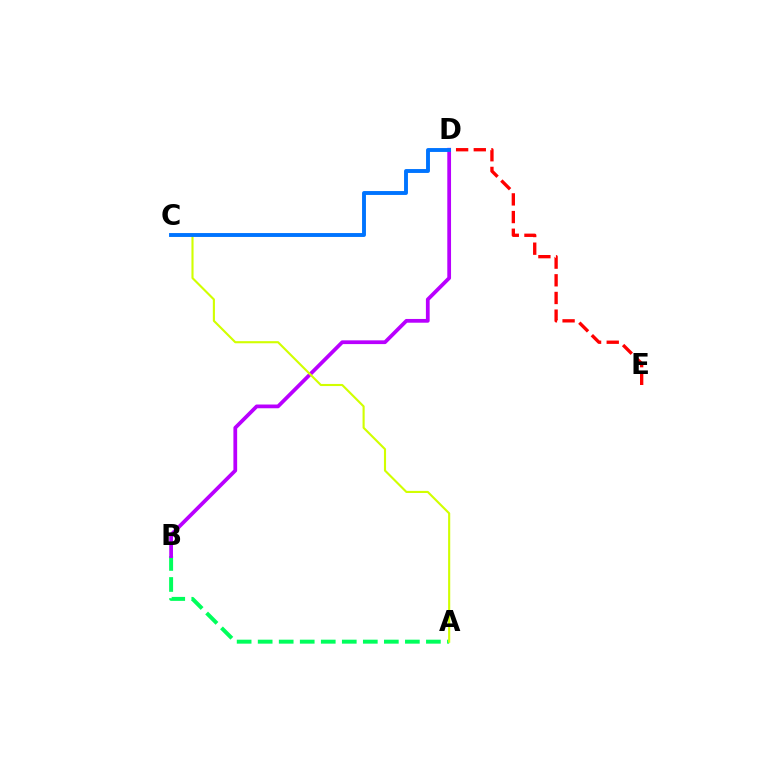{('D', 'E'): [{'color': '#ff0000', 'line_style': 'dashed', 'thickness': 2.4}], ('A', 'B'): [{'color': '#00ff5c', 'line_style': 'dashed', 'thickness': 2.86}], ('B', 'D'): [{'color': '#b900ff', 'line_style': 'solid', 'thickness': 2.7}], ('A', 'C'): [{'color': '#d1ff00', 'line_style': 'solid', 'thickness': 1.53}], ('C', 'D'): [{'color': '#0074ff', 'line_style': 'solid', 'thickness': 2.8}]}